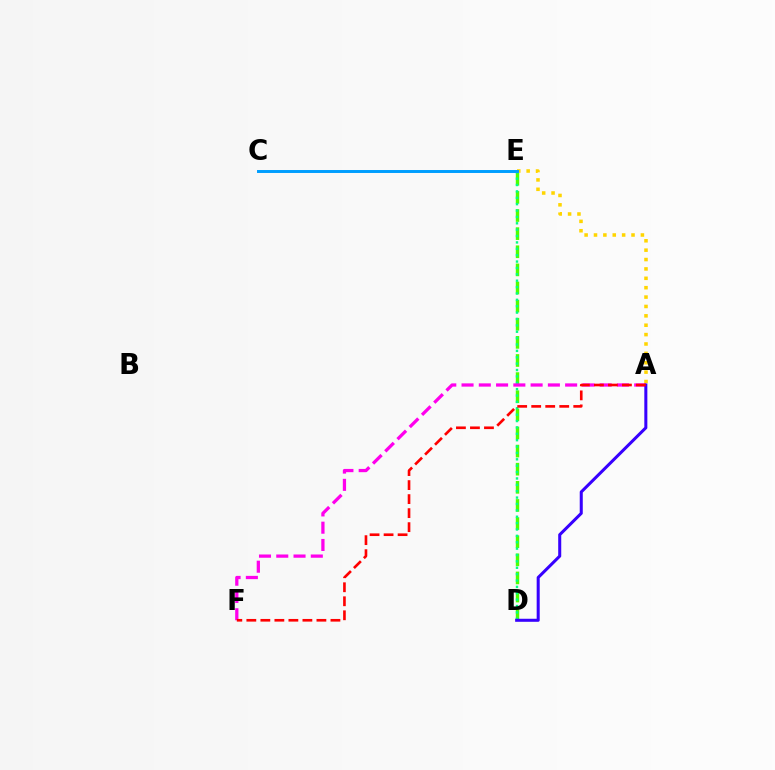{('A', 'E'): [{'color': '#ffd500', 'line_style': 'dotted', 'thickness': 2.55}], ('D', 'E'): [{'color': '#4fff00', 'line_style': 'dashed', 'thickness': 2.46}, {'color': '#00ff86', 'line_style': 'dotted', 'thickness': 1.73}], ('C', 'E'): [{'color': '#009eff', 'line_style': 'solid', 'thickness': 2.12}], ('A', 'F'): [{'color': '#ff00ed', 'line_style': 'dashed', 'thickness': 2.35}, {'color': '#ff0000', 'line_style': 'dashed', 'thickness': 1.9}], ('A', 'D'): [{'color': '#3700ff', 'line_style': 'solid', 'thickness': 2.19}]}